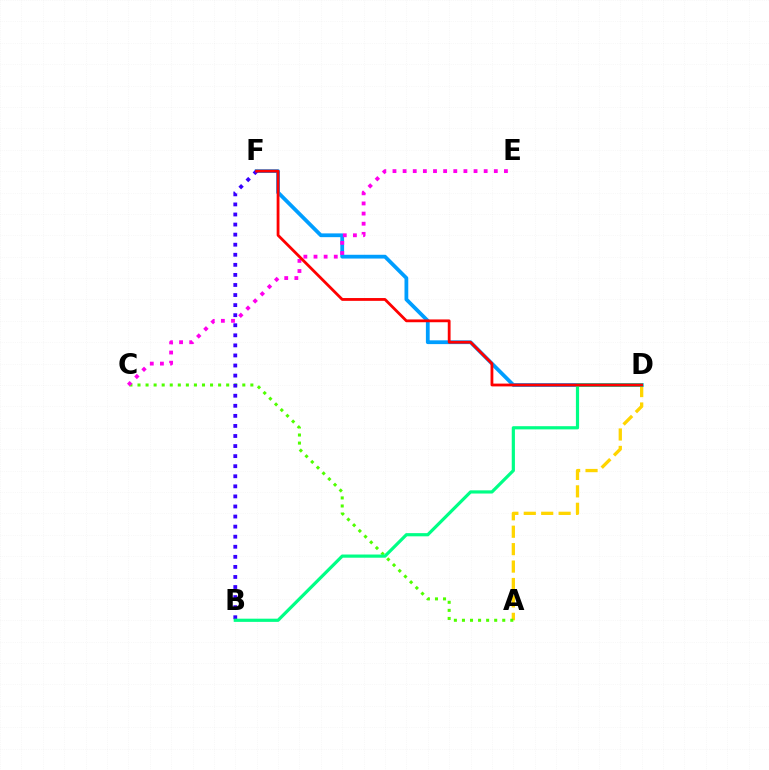{('A', 'D'): [{'color': '#ffd500', 'line_style': 'dashed', 'thickness': 2.37}], ('A', 'C'): [{'color': '#4fff00', 'line_style': 'dotted', 'thickness': 2.19}], ('D', 'F'): [{'color': '#009eff', 'line_style': 'solid', 'thickness': 2.72}, {'color': '#ff0000', 'line_style': 'solid', 'thickness': 2.02}], ('B', 'F'): [{'color': '#3700ff', 'line_style': 'dotted', 'thickness': 2.74}], ('B', 'D'): [{'color': '#00ff86', 'line_style': 'solid', 'thickness': 2.3}], ('C', 'E'): [{'color': '#ff00ed', 'line_style': 'dotted', 'thickness': 2.75}]}